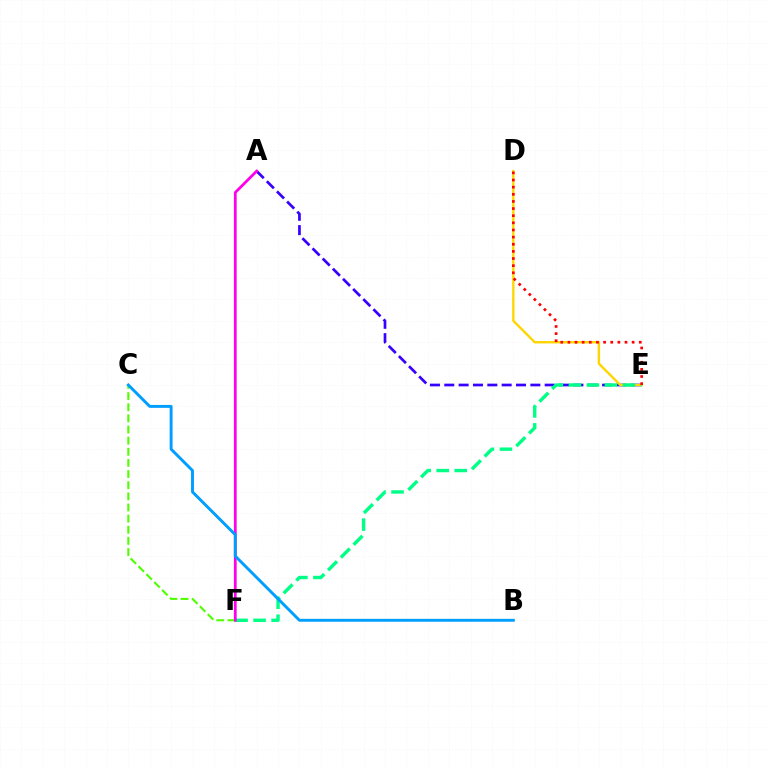{('C', 'F'): [{'color': '#4fff00', 'line_style': 'dashed', 'thickness': 1.51}], ('A', 'E'): [{'color': '#3700ff', 'line_style': 'dashed', 'thickness': 1.95}], ('D', 'E'): [{'color': '#ffd500', 'line_style': 'solid', 'thickness': 1.71}, {'color': '#ff0000', 'line_style': 'dotted', 'thickness': 1.94}], ('E', 'F'): [{'color': '#00ff86', 'line_style': 'dashed', 'thickness': 2.45}], ('A', 'F'): [{'color': '#ff00ed', 'line_style': 'solid', 'thickness': 1.99}], ('B', 'C'): [{'color': '#009eff', 'line_style': 'solid', 'thickness': 2.1}]}